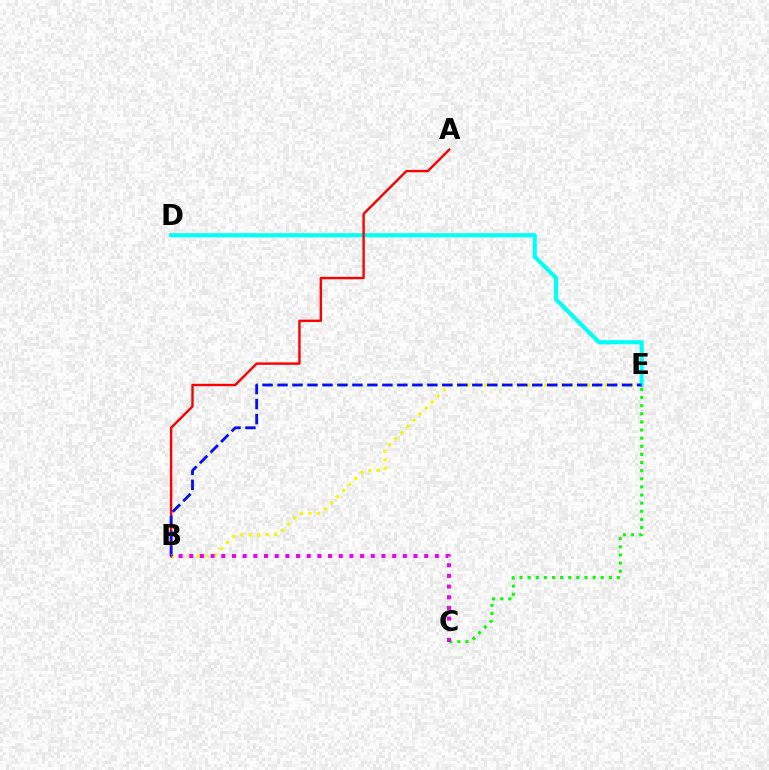{('C', 'E'): [{'color': '#08ff00', 'line_style': 'dotted', 'thickness': 2.21}], ('B', 'E'): [{'color': '#fcf500', 'line_style': 'dotted', 'thickness': 2.34}, {'color': '#0010ff', 'line_style': 'dashed', 'thickness': 2.04}], ('D', 'E'): [{'color': '#00fff6', 'line_style': 'solid', 'thickness': 2.99}], ('A', 'B'): [{'color': '#ff0000', 'line_style': 'solid', 'thickness': 1.73}], ('B', 'C'): [{'color': '#ee00ff', 'line_style': 'dotted', 'thickness': 2.9}]}